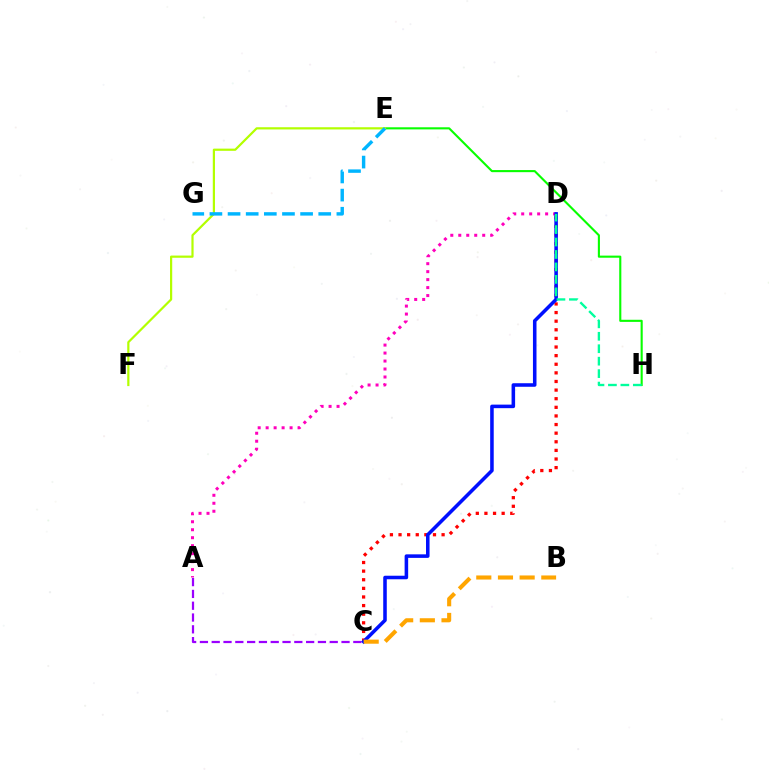{('C', 'D'): [{'color': '#ff0000', 'line_style': 'dotted', 'thickness': 2.34}, {'color': '#0010ff', 'line_style': 'solid', 'thickness': 2.55}], ('A', 'D'): [{'color': '#ff00bd', 'line_style': 'dotted', 'thickness': 2.17}], ('E', 'H'): [{'color': '#08ff00', 'line_style': 'solid', 'thickness': 1.52}], ('E', 'F'): [{'color': '#b3ff00', 'line_style': 'solid', 'thickness': 1.59}], ('A', 'C'): [{'color': '#9b00ff', 'line_style': 'dashed', 'thickness': 1.6}], ('D', 'H'): [{'color': '#00ff9d', 'line_style': 'dashed', 'thickness': 1.69}], ('B', 'C'): [{'color': '#ffa500', 'line_style': 'dashed', 'thickness': 2.94}], ('E', 'G'): [{'color': '#00b5ff', 'line_style': 'dashed', 'thickness': 2.46}]}